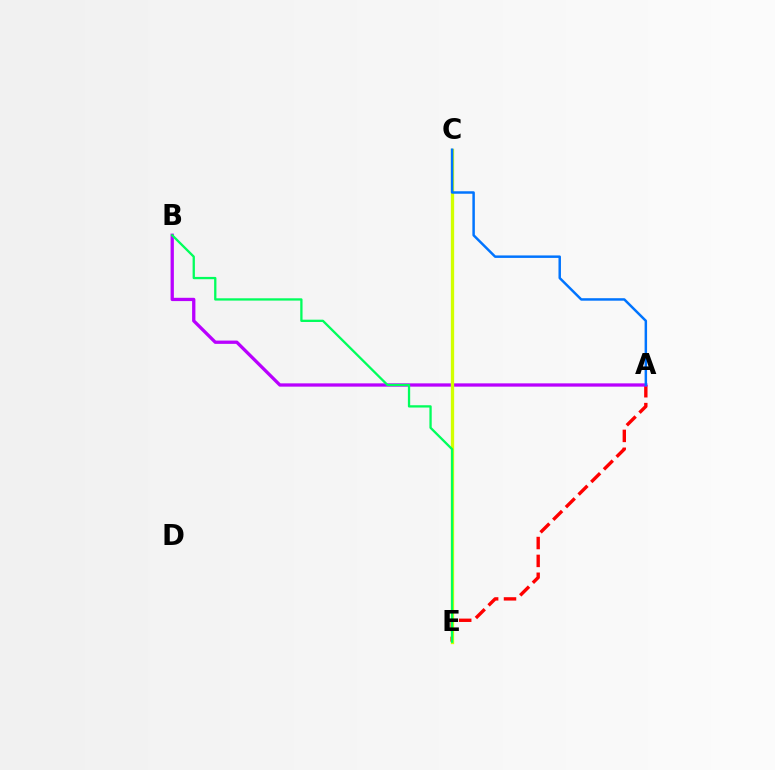{('A', 'E'): [{'color': '#ff0000', 'line_style': 'dashed', 'thickness': 2.43}], ('A', 'B'): [{'color': '#b900ff', 'line_style': 'solid', 'thickness': 2.37}], ('C', 'E'): [{'color': '#d1ff00', 'line_style': 'solid', 'thickness': 2.39}], ('B', 'E'): [{'color': '#00ff5c', 'line_style': 'solid', 'thickness': 1.66}], ('A', 'C'): [{'color': '#0074ff', 'line_style': 'solid', 'thickness': 1.78}]}